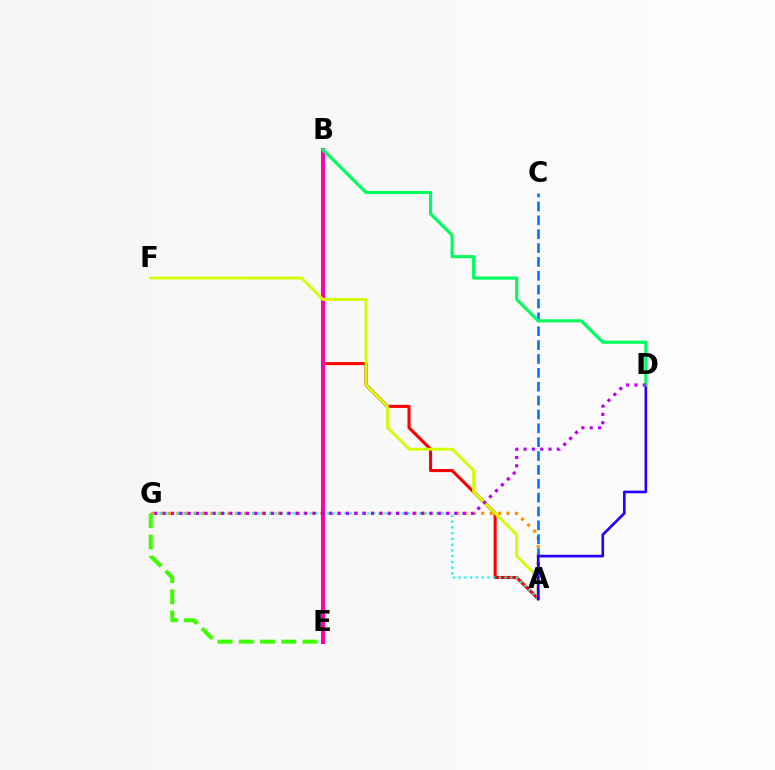{('E', 'G'): [{'color': '#3dff00', 'line_style': 'dashed', 'thickness': 2.89}], ('A', 'G'): [{'color': '#ff9400', 'line_style': 'dotted', 'thickness': 2.3}, {'color': '#00fff6', 'line_style': 'dotted', 'thickness': 1.56}], ('A', 'B'): [{'color': '#ff0000', 'line_style': 'solid', 'thickness': 2.22}], ('A', 'C'): [{'color': '#0074ff', 'line_style': 'dashed', 'thickness': 1.88}], ('B', 'E'): [{'color': '#ff00ac', 'line_style': 'solid', 'thickness': 2.9}], ('A', 'F'): [{'color': '#d1ff00', 'line_style': 'solid', 'thickness': 2.02}], ('A', 'D'): [{'color': '#2500ff', 'line_style': 'solid', 'thickness': 1.91}], ('B', 'D'): [{'color': '#00ff5c', 'line_style': 'solid', 'thickness': 2.25}], ('D', 'G'): [{'color': '#b900ff', 'line_style': 'dotted', 'thickness': 2.26}]}